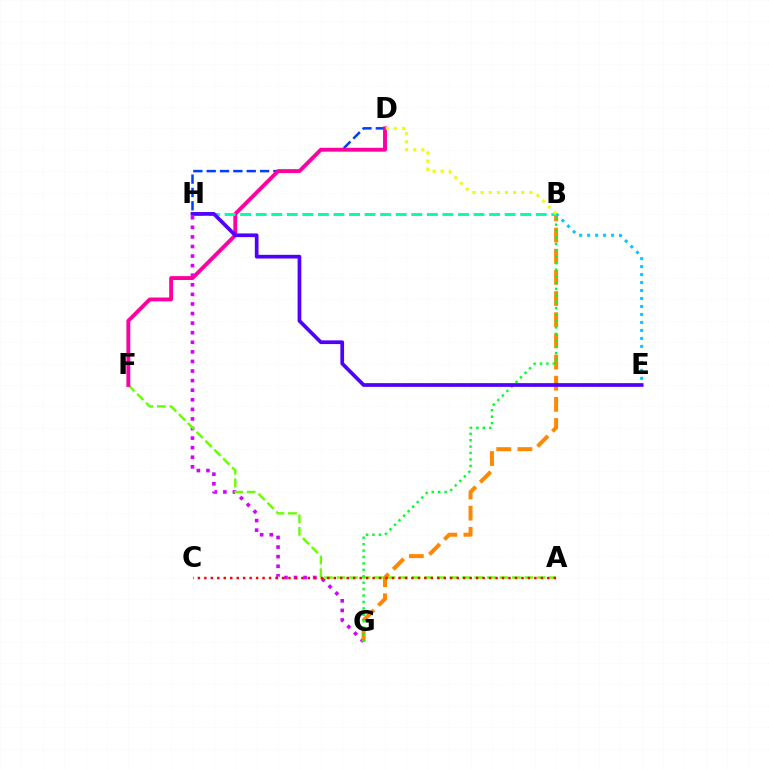{('G', 'H'): [{'color': '#d600ff', 'line_style': 'dotted', 'thickness': 2.6}], ('D', 'H'): [{'color': '#003fff', 'line_style': 'dashed', 'thickness': 1.81}], ('A', 'F'): [{'color': '#66ff00', 'line_style': 'dashed', 'thickness': 1.7}], ('B', 'G'): [{'color': '#ff8800', 'line_style': 'dashed', 'thickness': 2.87}, {'color': '#00ff27', 'line_style': 'dotted', 'thickness': 1.74}], ('A', 'C'): [{'color': '#ff0000', 'line_style': 'dotted', 'thickness': 1.76}], ('D', 'F'): [{'color': '#ff00a0', 'line_style': 'solid', 'thickness': 2.8}], ('B', 'E'): [{'color': '#00c7ff', 'line_style': 'dotted', 'thickness': 2.17}], ('B', 'H'): [{'color': '#00ffaf', 'line_style': 'dashed', 'thickness': 2.11}], ('B', 'D'): [{'color': '#eeff00', 'line_style': 'dotted', 'thickness': 2.21}], ('E', 'H'): [{'color': '#4f00ff', 'line_style': 'solid', 'thickness': 2.67}]}